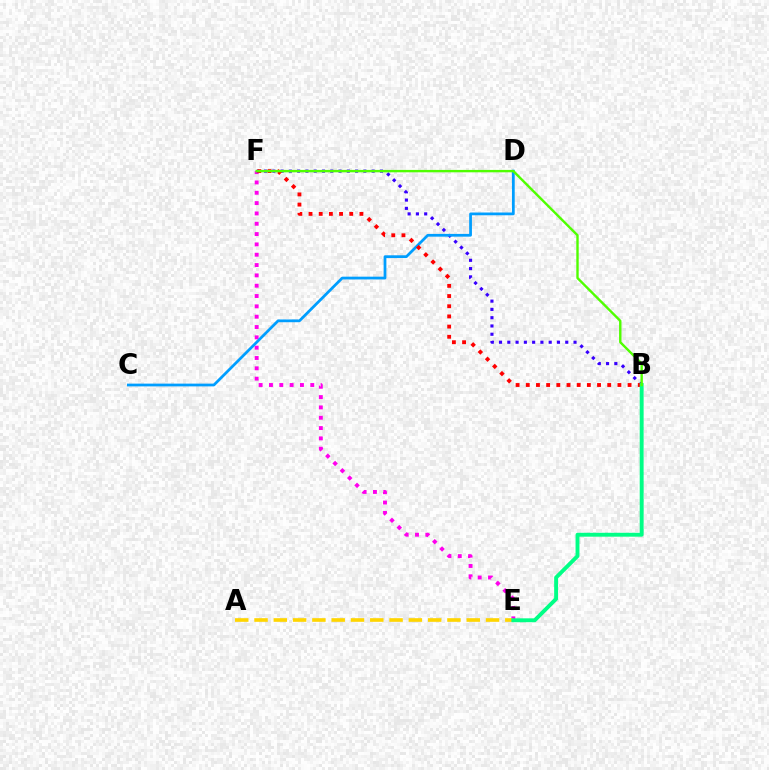{('E', 'F'): [{'color': '#ff00ed', 'line_style': 'dotted', 'thickness': 2.81}], ('A', 'E'): [{'color': '#ffd500', 'line_style': 'dashed', 'thickness': 2.62}], ('B', 'F'): [{'color': '#3700ff', 'line_style': 'dotted', 'thickness': 2.25}, {'color': '#ff0000', 'line_style': 'dotted', 'thickness': 2.77}, {'color': '#4fff00', 'line_style': 'solid', 'thickness': 1.72}], ('C', 'D'): [{'color': '#009eff', 'line_style': 'solid', 'thickness': 1.99}], ('B', 'E'): [{'color': '#00ff86', 'line_style': 'solid', 'thickness': 2.81}]}